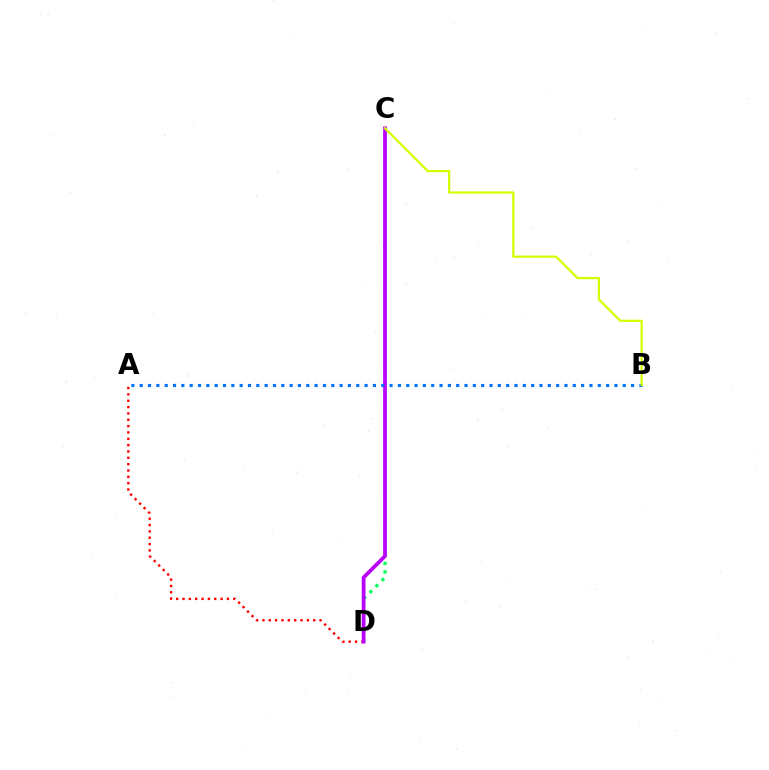{('A', 'D'): [{'color': '#ff0000', 'line_style': 'dotted', 'thickness': 1.72}], ('C', 'D'): [{'color': '#00ff5c', 'line_style': 'dotted', 'thickness': 2.33}, {'color': '#b900ff', 'line_style': 'solid', 'thickness': 2.69}], ('A', 'B'): [{'color': '#0074ff', 'line_style': 'dotted', 'thickness': 2.26}], ('B', 'C'): [{'color': '#d1ff00', 'line_style': 'solid', 'thickness': 1.61}]}